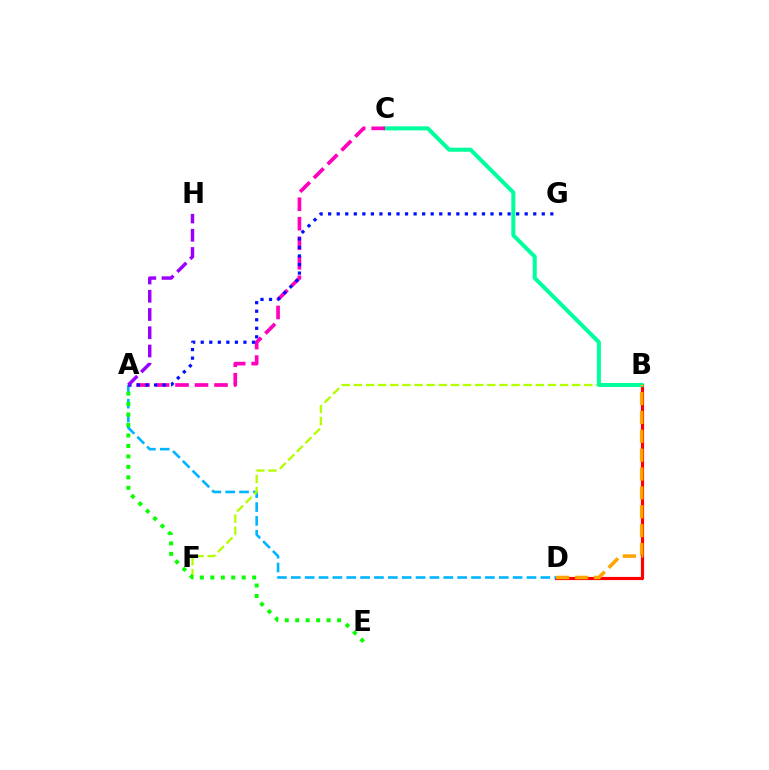{('B', 'D'): [{'color': '#ff0000', 'line_style': 'solid', 'thickness': 2.28}, {'color': '#ffa500', 'line_style': 'dashed', 'thickness': 2.56}], ('A', 'D'): [{'color': '#00b5ff', 'line_style': 'dashed', 'thickness': 1.88}], ('B', 'F'): [{'color': '#b3ff00', 'line_style': 'dashed', 'thickness': 1.65}], ('B', 'C'): [{'color': '#00ff9d', 'line_style': 'solid', 'thickness': 2.9}], ('A', 'C'): [{'color': '#ff00bd', 'line_style': 'dashed', 'thickness': 2.65}], ('A', 'E'): [{'color': '#08ff00', 'line_style': 'dotted', 'thickness': 2.84}], ('A', 'G'): [{'color': '#0010ff', 'line_style': 'dotted', 'thickness': 2.32}], ('A', 'H'): [{'color': '#9b00ff', 'line_style': 'dashed', 'thickness': 2.48}]}